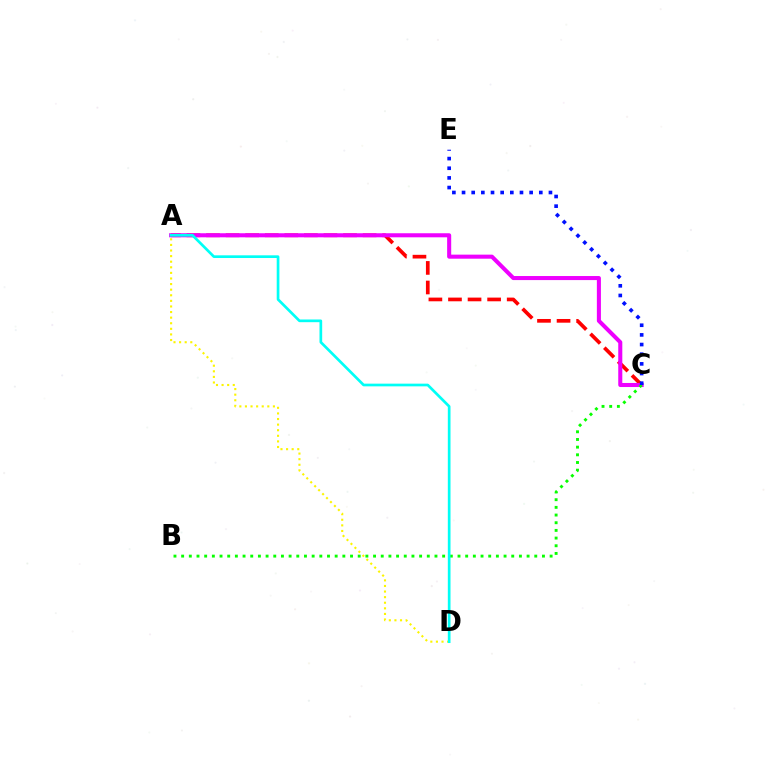{('A', 'D'): [{'color': '#fcf500', 'line_style': 'dotted', 'thickness': 1.52}, {'color': '#00fff6', 'line_style': 'solid', 'thickness': 1.94}], ('A', 'C'): [{'color': '#ff0000', 'line_style': 'dashed', 'thickness': 2.66}, {'color': '#ee00ff', 'line_style': 'solid', 'thickness': 2.92}], ('B', 'C'): [{'color': '#08ff00', 'line_style': 'dotted', 'thickness': 2.09}], ('C', 'E'): [{'color': '#0010ff', 'line_style': 'dotted', 'thickness': 2.62}]}